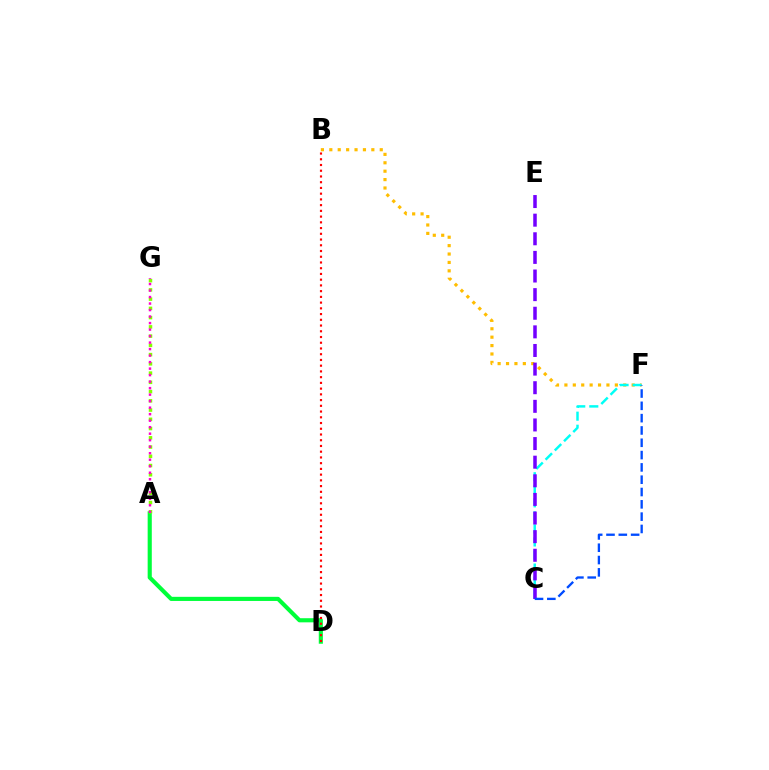{('A', 'D'): [{'color': '#00ff39', 'line_style': 'solid', 'thickness': 2.97}], ('B', 'F'): [{'color': '#ffbd00', 'line_style': 'dotted', 'thickness': 2.28}], ('A', 'G'): [{'color': '#84ff00', 'line_style': 'dotted', 'thickness': 2.51}, {'color': '#ff00cf', 'line_style': 'dotted', 'thickness': 1.77}], ('C', 'F'): [{'color': '#00fff6', 'line_style': 'dashed', 'thickness': 1.77}, {'color': '#004bff', 'line_style': 'dashed', 'thickness': 1.67}], ('B', 'D'): [{'color': '#ff0000', 'line_style': 'dotted', 'thickness': 1.56}], ('C', 'E'): [{'color': '#7200ff', 'line_style': 'dashed', 'thickness': 2.53}]}